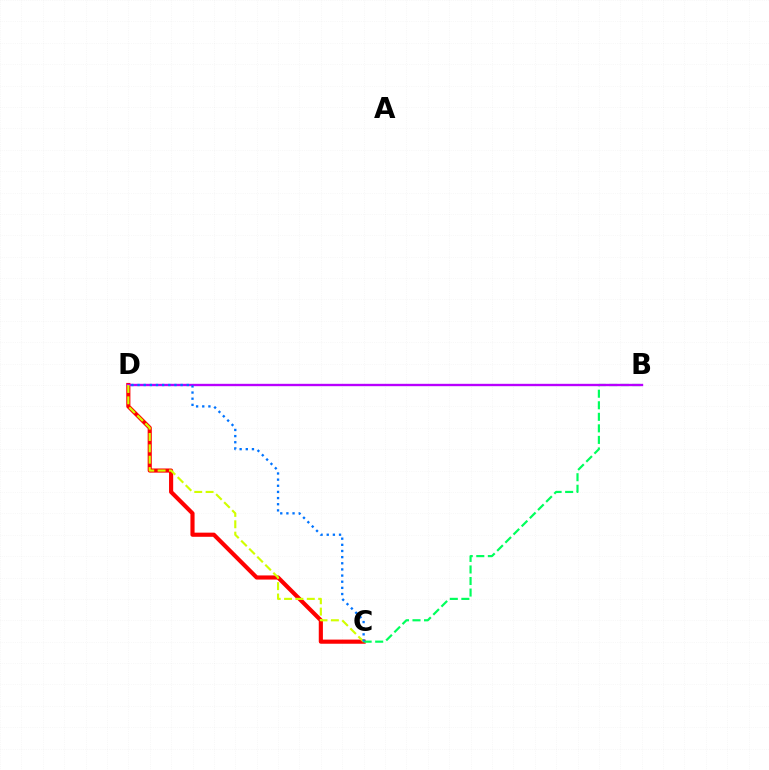{('C', 'D'): [{'color': '#ff0000', 'line_style': 'solid', 'thickness': 2.98}, {'color': '#d1ff00', 'line_style': 'dashed', 'thickness': 1.54}, {'color': '#0074ff', 'line_style': 'dotted', 'thickness': 1.67}], ('B', 'C'): [{'color': '#00ff5c', 'line_style': 'dashed', 'thickness': 1.57}], ('B', 'D'): [{'color': '#b900ff', 'line_style': 'solid', 'thickness': 1.7}]}